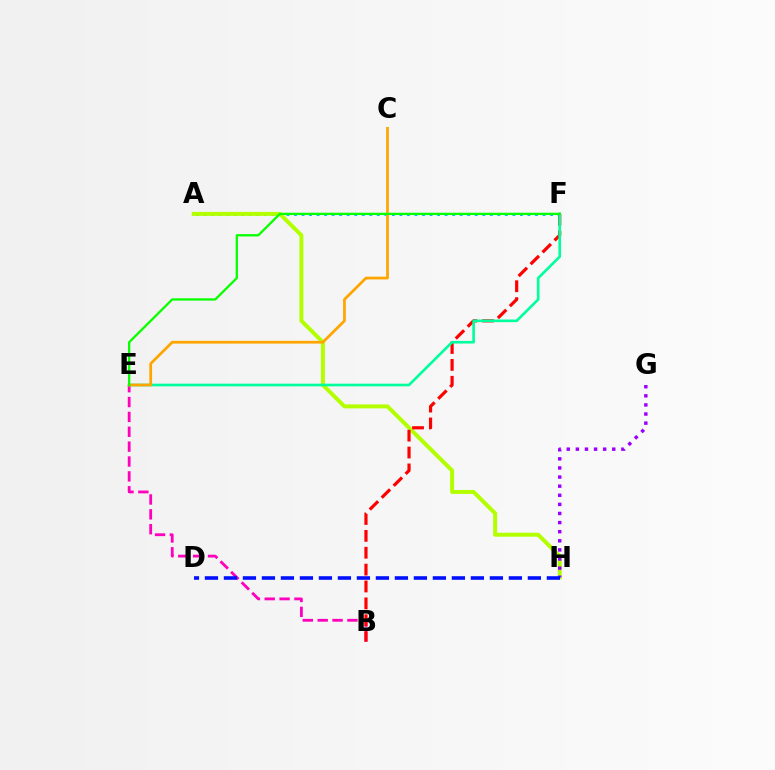{('A', 'F'): [{'color': '#00b5ff', 'line_style': 'dotted', 'thickness': 2.05}], ('A', 'H'): [{'color': '#b3ff00', 'line_style': 'solid', 'thickness': 2.86}], ('G', 'H'): [{'color': '#9b00ff', 'line_style': 'dotted', 'thickness': 2.47}], ('B', 'E'): [{'color': '#ff00bd', 'line_style': 'dashed', 'thickness': 2.02}], ('B', 'F'): [{'color': '#ff0000', 'line_style': 'dashed', 'thickness': 2.29}], ('E', 'F'): [{'color': '#00ff9d', 'line_style': 'solid', 'thickness': 1.91}, {'color': '#08ff00', 'line_style': 'solid', 'thickness': 1.66}], ('C', 'E'): [{'color': '#ffa500', 'line_style': 'solid', 'thickness': 1.97}], ('D', 'H'): [{'color': '#0010ff', 'line_style': 'dashed', 'thickness': 2.58}]}